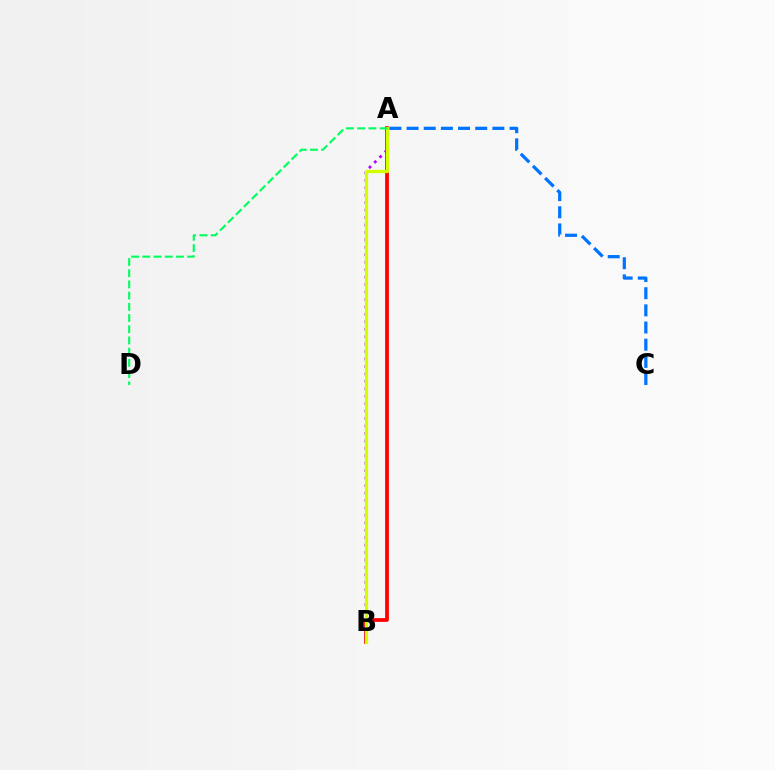{('A', 'B'): [{'color': '#ff0000', 'line_style': 'solid', 'thickness': 2.71}, {'color': '#b900ff', 'line_style': 'dotted', 'thickness': 2.02}, {'color': '#d1ff00', 'line_style': 'solid', 'thickness': 2.37}], ('A', 'D'): [{'color': '#00ff5c', 'line_style': 'dashed', 'thickness': 1.52}], ('A', 'C'): [{'color': '#0074ff', 'line_style': 'dashed', 'thickness': 2.33}]}